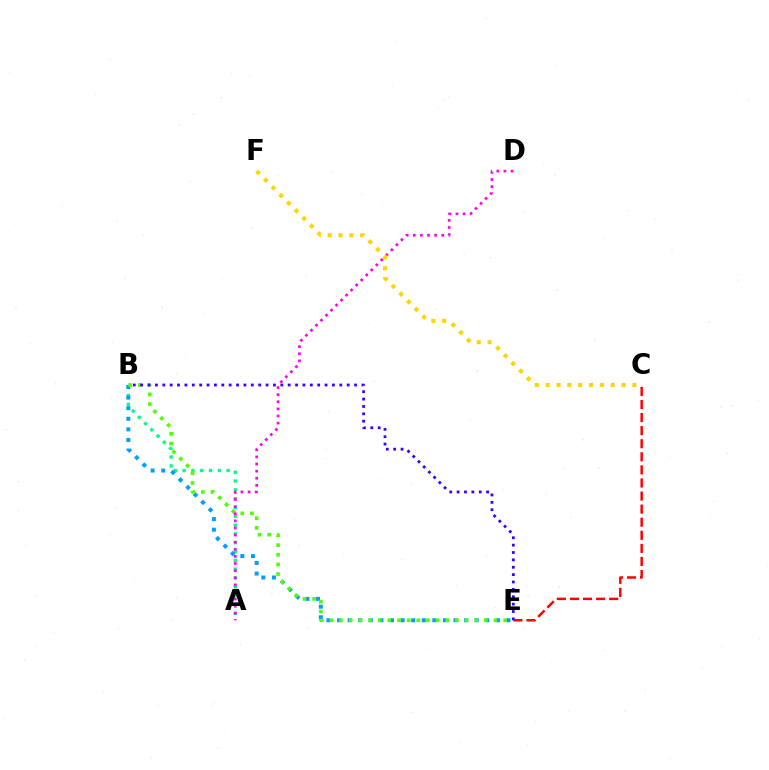{('C', 'E'): [{'color': '#ff0000', 'line_style': 'dashed', 'thickness': 1.78}], ('A', 'B'): [{'color': '#00ff86', 'line_style': 'dotted', 'thickness': 2.39}], ('B', 'E'): [{'color': '#009eff', 'line_style': 'dotted', 'thickness': 2.88}, {'color': '#4fff00', 'line_style': 'dotted', 'thickness': 2.62}, {'color': '#3700ff', 'line_style': 'dotted', 'thickness': 2.0}], ('A', 'D'): [{'color': '#ff00ed', 'line_style': 'dotted', 'thickness': 1.93}], ('C', 'F'): [{'color': '#ffd500', 'line_style': 'dotted', 'thickness': 2.94}]}